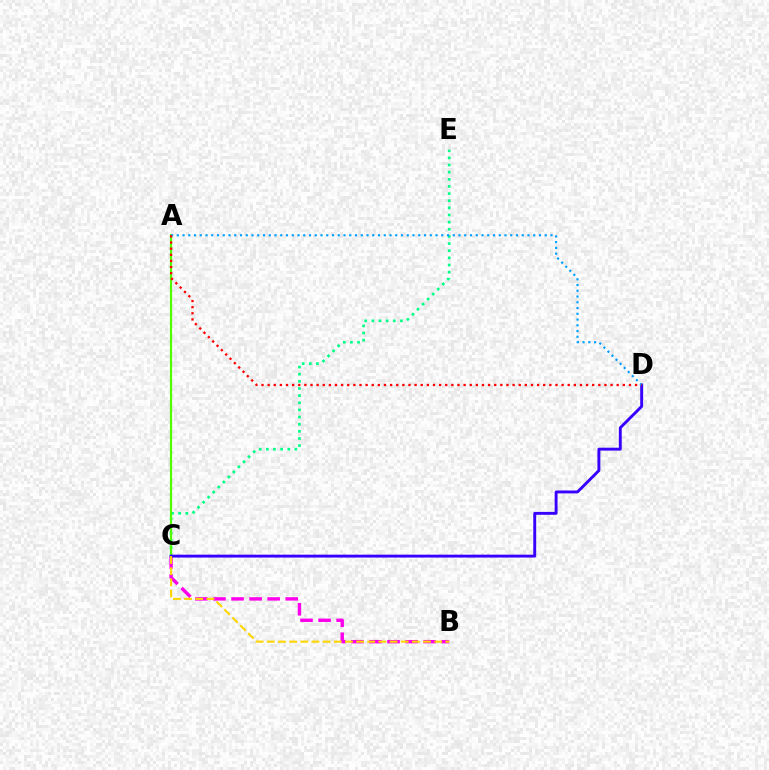{('C', 'E'): [{'color': '#00ff86', 'line_style': 'dotted', 'thickness': 1.94}], ('B', 'C'): [{'color': '#ff00ed', 'line_style': 'dashed', 'thickness': 2.46}, {'color': '#ffd500', 'line_style': 'dashed', 'thickness': 1.52}], ('A', 'C'): [{'color': '#4fff00', 'line_style': 'solid', 'thickness': 1.58}], ('C', 'D'): [{'color': '#3700ff', 'line_style': 'solid', 'thickness': 2.09}], ('A', 'D'): [{'color': '#009eff', 'line_style': 'dotted', 'thickness': 1.56}, {'color': '#ff0000', 'line_style': 'dotted', 'thickness': 1.66}]}